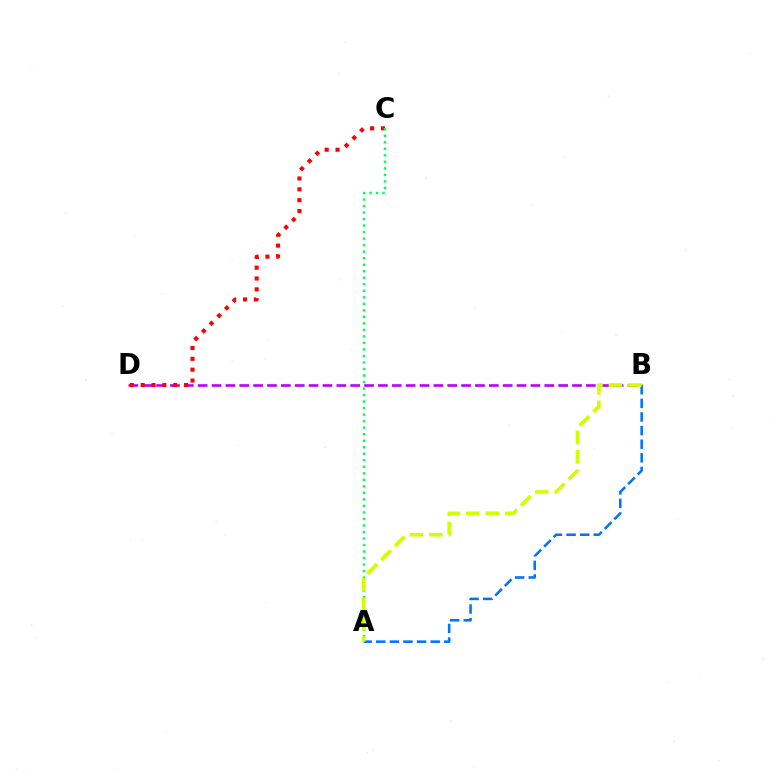{('B', 'D'): [{'color': '#b900ff', 'line_style': 'dashed', 'thickness': 1.88}], ('A', 'B'): [{'color': '#0074ff', 'line_style': 'dashed', 'thickness': 1.85}, {'color': '#d1ff00', 'line_style': 'dashed', 'thickness': 2.64}], ('C', 'D'): [{'color': '#ff0000', 'line_style': 'dotted', 'thickness': 2.95}], ('A', 'C'): [{'color': '#00ff5c', 'line_style': 'dotted', 'thickness': 1.77}]}